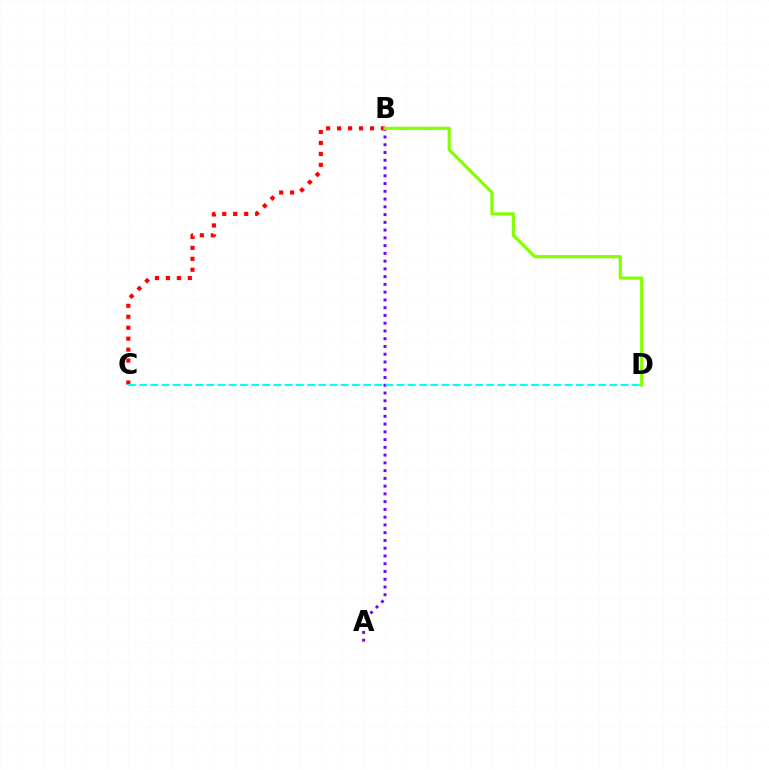{('A', 'B'): [{'color': '#7200ff', 'line_style': 'dotted', 'thickness': 2.11}], ('B', 'C'): [{'color': '#ff0000', 'line_style': 'dotted', 'thickness': 2.98}], ('C', 'D'): [{'color': '#00fff6', 'line_style': 'dashed', 'thickness': 1.52}], ('B', 'D'): [{'color': '#84ff00', 'line_style': 'solid', 'thickness': 2.28}]}